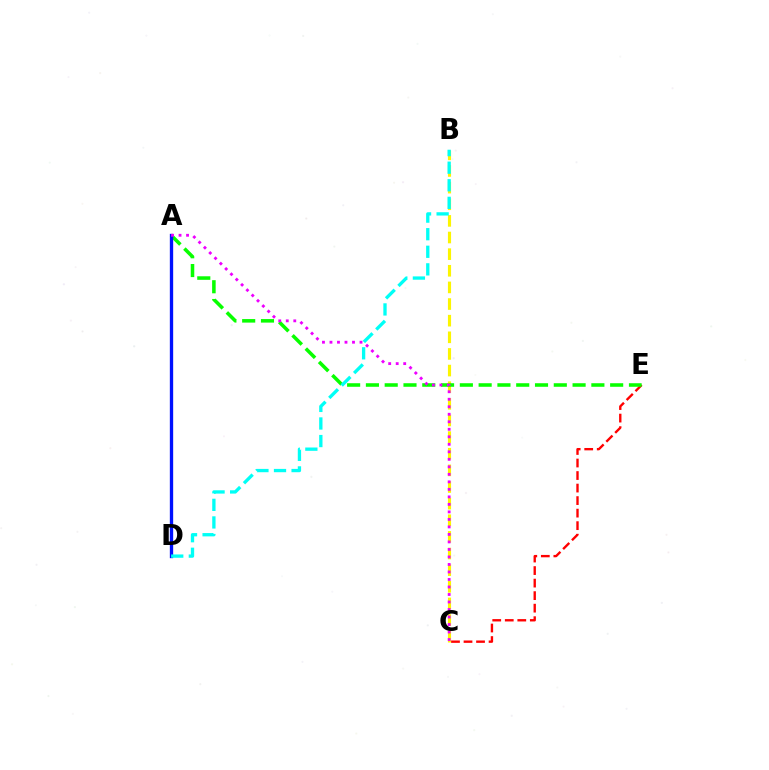{('B', 'C'): [{'color': '#fcf500', 'line_style': 'dashed', 'thickness': 2.26}], ('C', 'E'): [{'color': '#ff0000', 'line_style': 'dashed', 'thickness': 1.7}], ('A', 'E'): [{'color': '#08ff00', 'line_style': 'dashed', 'thickness': 2.55}], ('A', 'D'): [{'color': '#0010ff', 'line_style': 'solid', 'thickness': 2.39}], ('A', 'C'): [{'color': '#ee00ff', 'line_style': 'dotted', 'thickness': 2.04}], ('B', 'D'): [{'color': '#00fff6', 'line_style': 'dashed', 'thickness': 2.39}]}